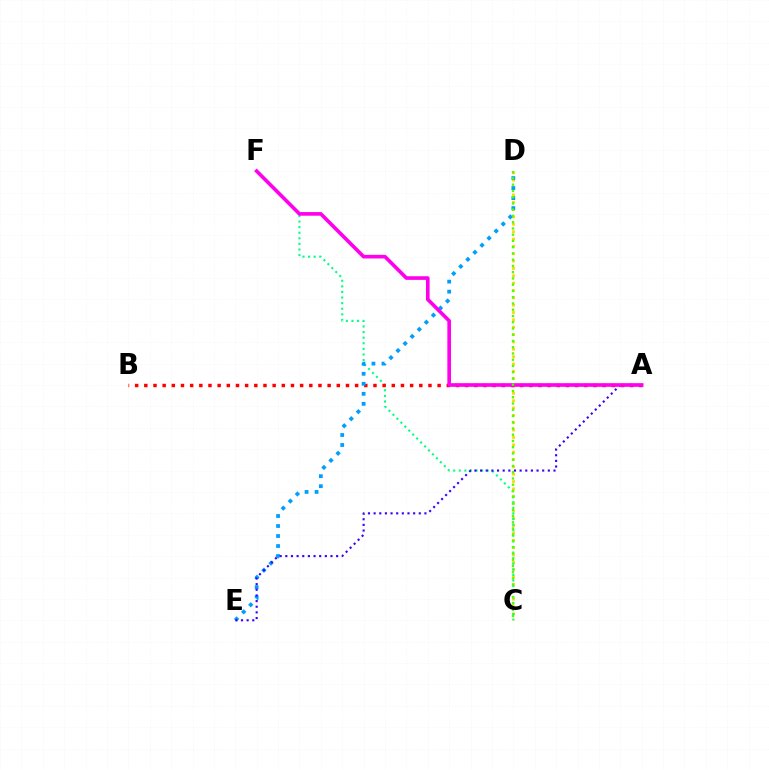{('C', 'D'): [{'color': '#ffd500', 'line_style': 'dotted', 'thickness': 2.0}, {'color': '#4fff00', 'line_style': 'dotted', 'thickness': 1.7}], ('C', 'F'): [{'color': '#00ff86', 'line_style': 'dotted', 'thickness': 1.52}], ('A', 'B'): [{'color': '#ff0000', 'line_style': 'dotted', 'thickness': 2.49}], ('D', 'E'): [{'color': '#009eff', 'line_style': 'dotted', 'thickness': 2.72}], ('A', 'E'): [{'color': '#3700ff', 'line_style': 'dotted', 'thickness': 1.53}], ('A', 'F'): [{'color': '#ff00ed', 'line_style': 'solid', 'thickness': 2.62}]}